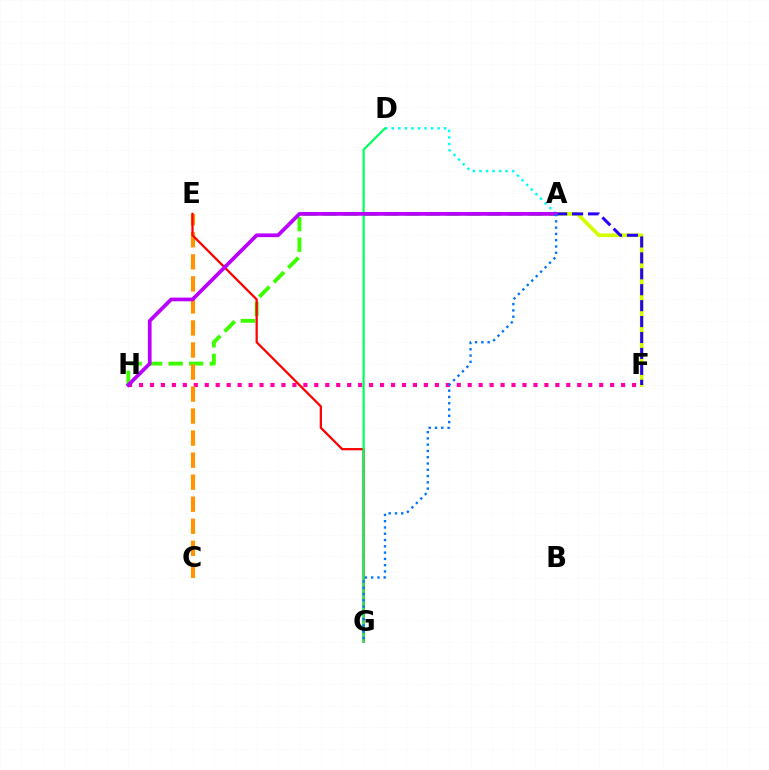{('A', 'F'): [{'color': '#d1ff00', 'line_style': 'solid', 'thickness': 2.67}, {'color': '#2500ff', 'line_style': 'dashed', 'thickness': 2.16}], ('F', 'H'): [{'color': '#ff00ac', 'line_style': 'dotted', 'thickness': 2.98}], ('A', 'H'): [{'color': '#3dff00', 'line_style': 'dashed', 'thickness': 2.79}, {'color': '#b900ff', 'line_style': 'solid', 'thickness': 2.68}], ('C', 'E'): [{'color': '#ff9400', 'line_style': 'dashed', 'thickness': 2.99}], ('E', 'G'): [{'color': '#ff0000', 'line_style': 'solid', 'thickness': 1.63}], ('A', 'D'): [{'color': '#00fff6', 'line_style': 'dotted', 'thickness': 1.78}], ('D', 'G'): [{'color': '#00ff5c', 'line_style': 'solid', 'thickness': 1.57}], ('A', 'G'): [{'color': '#0074ff', 'line_style': 'dotted', 'thickness': 1.71}]}